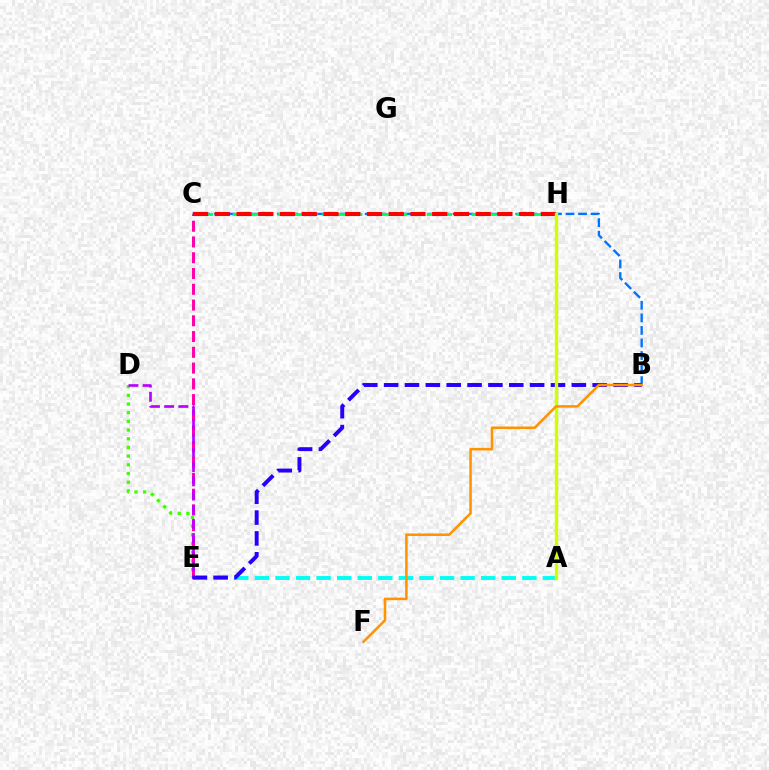{('D', 'E'): [{'color': '#3dff00', 'line_style': 'dotted', 'thickness': 2.36}, {'color': '#b900ff', 'line_style': 'dashed', 'thickness': 1.93}], ('B', 'C'): [{'color': '#0074ff', 'line_style': 'dashed', 'thickness': 1.7}], ('C', 'E'): [{'color': '#ff00ac', 'line_style': 'dashed', 'thickness': 2.14}], ('C', 'H'): [{'color': '#00ff5c', 'line_style': 'dashed', 'thickness': 2.03}, {'color': '#ff0000', 'line_style': 'dashed', 'thickness': 2.95}], ('A', 'E'): [{'color': '#00fff6', 'line_style': 'dashed', 'thickness': 2.79}], ('B', 'E'): [{'color': '#2500ff', 'line_style': 'dashed', 'thickness': 2.83}], ('A', 'H'): [{'color': '#d1ff00', 'line_style': 'solid', 'thickness': 2.45}], ('B', 'F'): [{'color': '#ff9400', 'line_style': 'solid', 'thickness': 1.83}]}